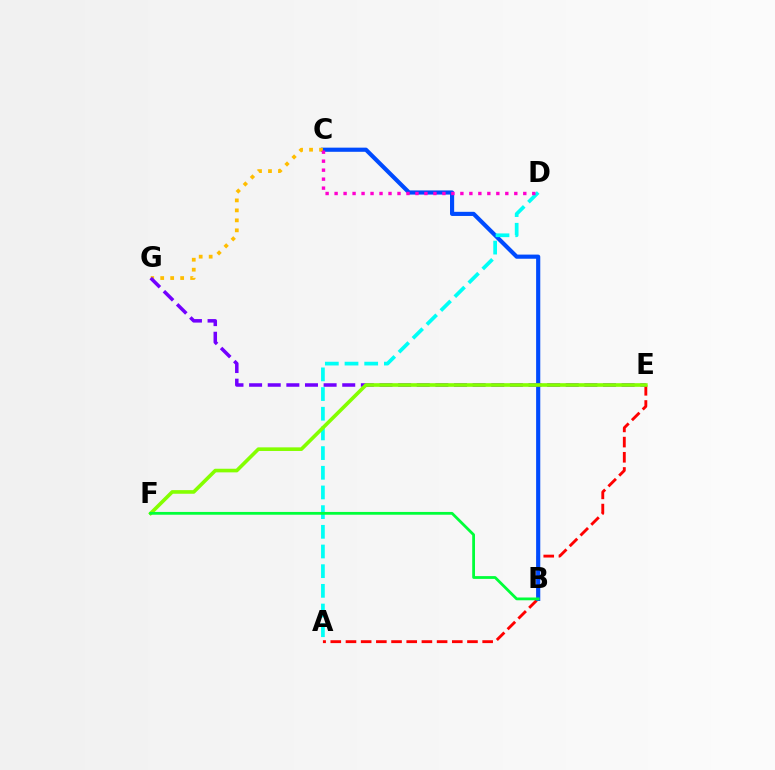{('A', 'E'): [{'color': '#ff0000', 'line_style': 'dashed', 'thickness': 2.06}], ('B', 'C'): [{'color': '#004bff', 'line_style': 'solid', 'thickness': 2.99}], ('C', 'G'): [{'color': '#ffbd00', 'line_style': 'dotted', 'thickness': 2.71}], ('A', 'D'): [{'color': '#00fff6', 'line_style': 'dashed', 'thickness': 2.67}], ('E', 'G'): [{'color': '#7200ff', 'line_style': 'dashed', 'thickness': 2.53}], ('E', 'F'): [{'color': '#84ff00', 'line_style': 'solid', 'thickness': 2.61}], ('C', 'D'): [{'color': '#ff00cf', 'line_style': 'dotted', 'thickness': 2.44}], ('B', 'F'): [{'color': '#00ff39', 'line_style': 'solid', 'thickness': 2.0}]}